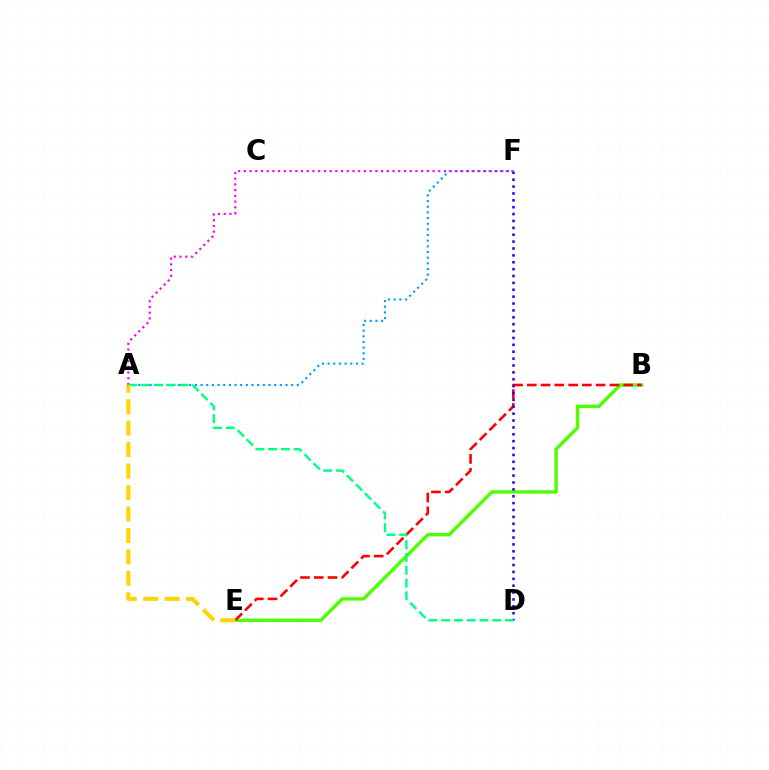{('A', 'F'): [{'color': '#009eff', 'line_style': 'dotted', 'thickness': 1.54}, {'color': '#ff00ed', 'line_style': 'dotted', 'thickness': 1.55}], ('B', 'E'): [{'color': '#4fff00', 'line_style': 'solid', 'thickness': 2.46}, {'color': '#ff0000', 'line_style': 'dashed', 'thickness': 1.87}], ('D', 'F'): [{'color': '#3700ff', 'line_style': 'dotted', 'thickness': 1.87}], ('A', 'D'): [{'color': '#00ff86', 'line_style': 'dashed', 'thickness': 1.74}], ('A', 'E'): [{'color': '#ffd500', 'line_style': 'dashed', 'thickness': 2.92}]}